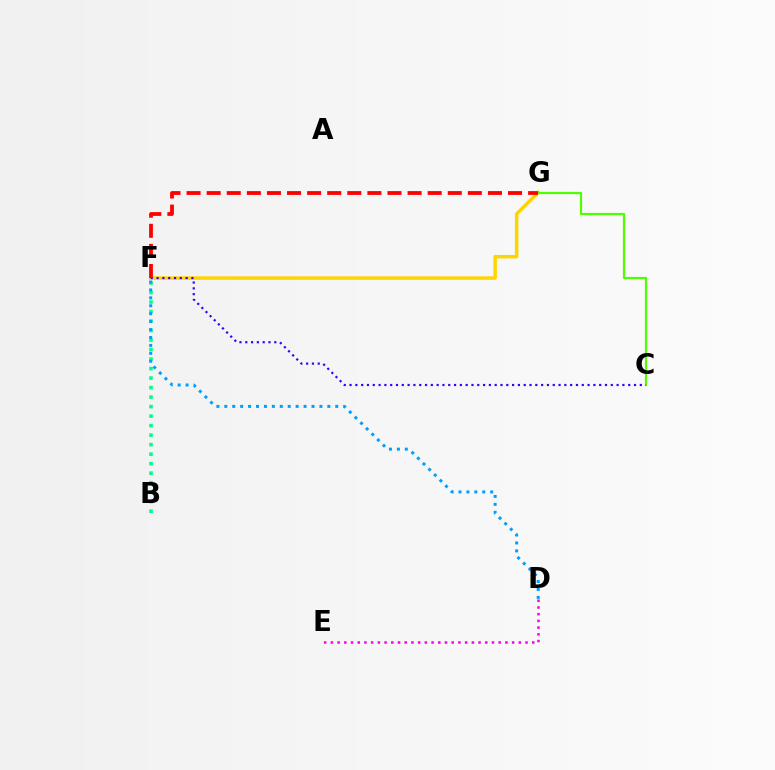{('F', 'G'): [{'color': '#ffd500', 'line_style': 'solid', 'thickness': 2.52}, {'color': '#ff0000', 'line_style': 'dashed', 'thickness': 2.73}], ('C', 'G'): [{'color': '#4fff00', 'line_style': 'solid', 'thickness': 1.59}], ('D', 'E'): [{'color': '#ff00ed', 'line_style': 'dotted', 'thickness': 1.82}], ('B', 'F'): [{'color': '#00ff86', 'line_style': 'dotted', 'thickness': 2.58}], ('C', 'F'): [{'color': '#3700ff', 'line_style': 'dotted', 'thickness': 1.58}], ('D', 'F'): [{'color': '#009eff', 'line_style': 'dotted', 'thickness': 2.15}]}